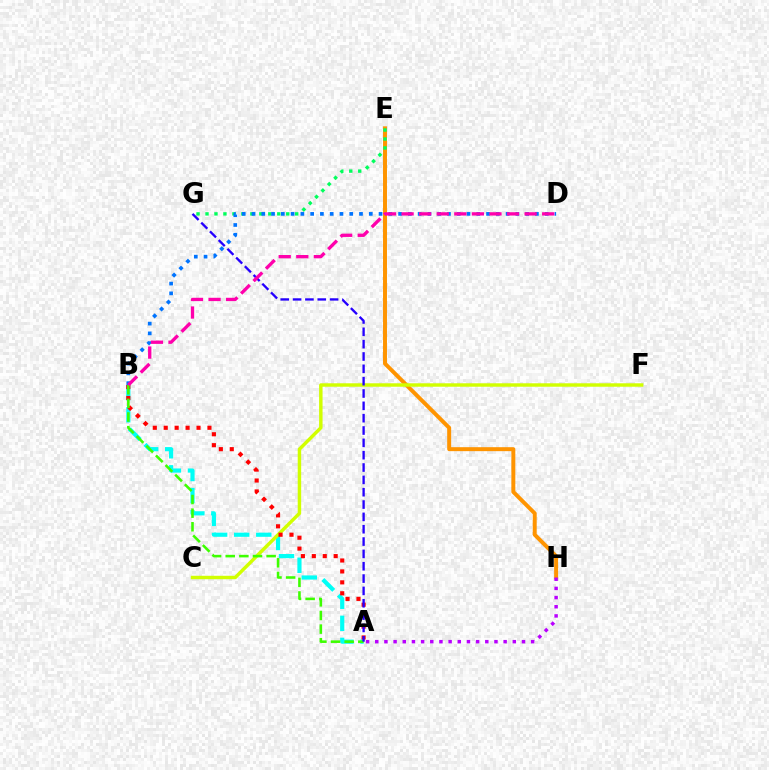{('E', 'H'): [{'color': '#ff9400', 'line_style': 'solid', 'thickness': 2.85}], ('A', 'B'): [{'color': '#00fff6', 'line_style': 'dashed', 'thickness': 3.0}, {'color': '#ff0000', 'line_style': 'dotted', 'thickness': 2.97}, {'color': '#3dff00', 'line_style': 'dashed', 'thickness': 1.85}], ('E', 'G'): [{'color': '#00ff5c', 'line_style': 'dotted', 'thickness': 2.44}], ('C', 'F'): [{'color': '#d1ff00', 'line_style': 'solid', 'thickness': 2.48}], ('B', 'D'): [{'color': '#0074ff', 'line_style': 'dotted', 'thickness': 2.66}, {'color': '#ff00ac', 'line_style': 'dashed', 'thickness': 2.39}], ('A', 'G'): [{'color': '#2500ff', 'line_style': 'dashed', 'thickness': 1.68}], ('A', 'H'): [{'color': '#b900ff', 'line_style': 'dotted', 'thickness': 2.49}]}